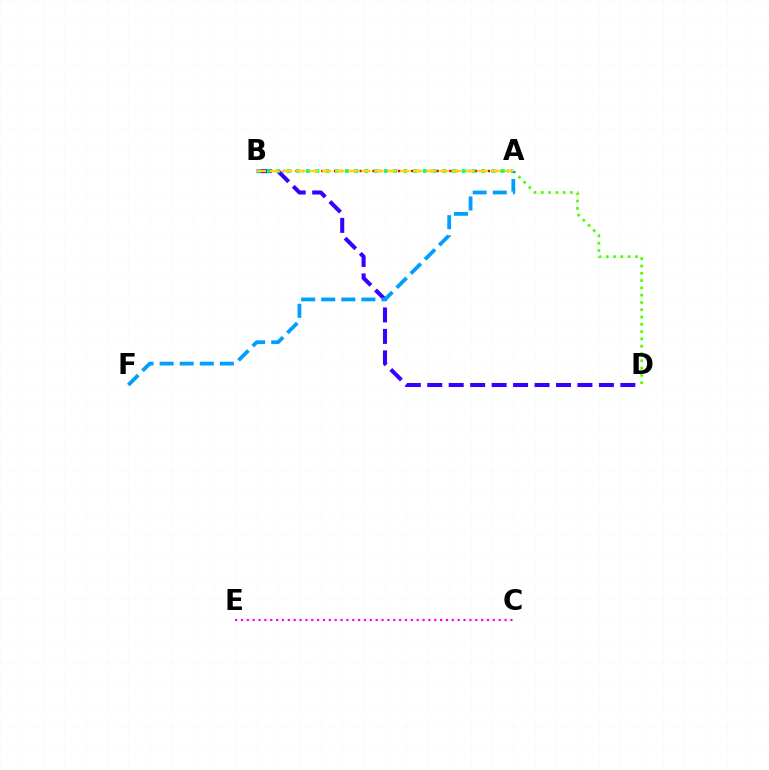{('A', 'B'): [{'color': '#ff0000', 'line_style': 'dotted', 'thickness': 1.74}, {'color': '#00ff86', 'line_style': 'dotted', 'thickness': 2.65}, {'color': '#ffd500', 'line_style': 'dashed', 'thickness': 1.77}], ('A', 'D'): [{'color': '#4fff00', 'line_style': 'dotted', 'thickness': 1.98}], ('B', 'D'): [{'color': '#3700ff', 'line_style': 'dashed', 'thickness': 2.91}], ('C', 'E'): [{'color': '#ff00ed', 'line_style': 'dotted', 'thickness': 1.59}], ('A', 'F'): [{'color': '#009eff', 'line_style': 'dashed', 'thickness': 2.73}]}